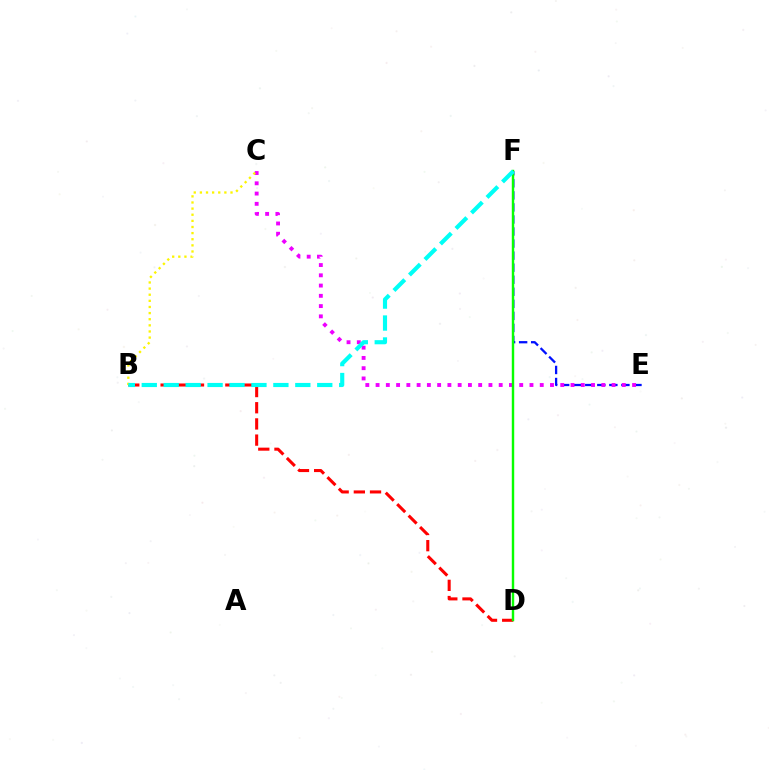{('E', 'F'): [{'color': '#0010ff', 'line_style': 'dashed', 'thickness': 1.64}], ('C', 'E'): [{'color': '#ee00ff', 'line_style': 'dotted', 'thickness': 2.79}], ('B', 'D'): [{'color': '#ff0000', 'line_style': 'dashed', 'thickness': 2.2}], ('D', 'F'): [{'color': '#08ff00', 'line_style': 'solid', 'thickness': 1.75}], ('B', 'C'): [{'color': '#fcf500', 'line_style': 'dotted', 'thickness': 1.66}], ('B', 'F'): [{'color': '#00fff6', 'line_style': 'dashed', 'thickness': 2.98}]}